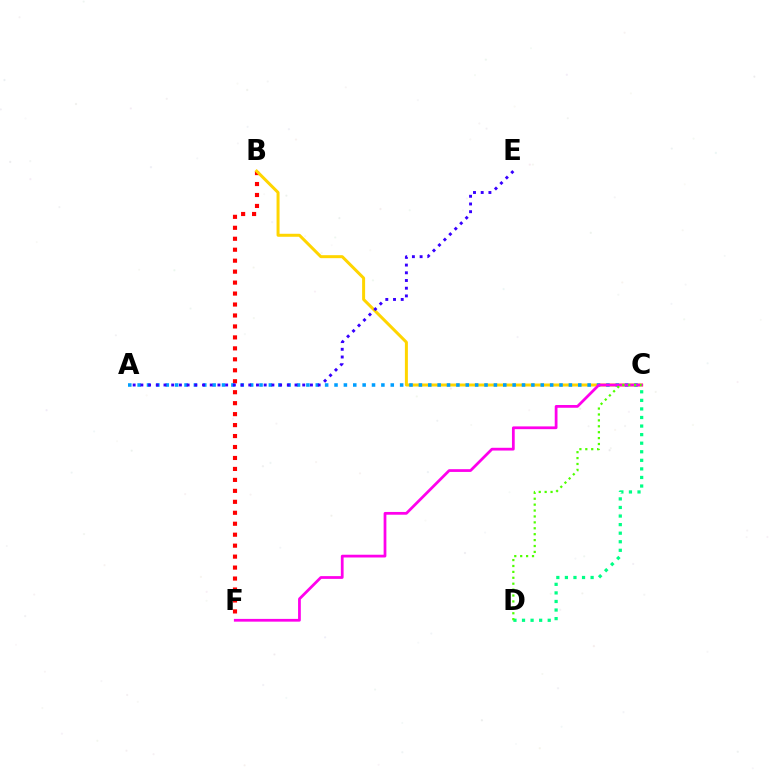{('B', 'F'): [{'color': '#ff0000', 'line_style': 'dotted', 'thickness': 2.98}], ('B', 'C'): [{'color': '#ffd500', 'line_style': 'solid', 'thickness': 2.16}], ('A', 'C'): [{'color': '#009eff', 'line_style': 'dotted', 'thickness': 2.55}], ('A', 'E'): [{'color': '#3700ff', 'line_style': 'dotted', 'thickness': 2.09}], ('C', 'F'): [{'color': '#ff00ed', 'line_style': 'solid', 'thickness': 1.99}], ('C', 'D'): [{'color': '#00ff86', 'line_style': 'dotted', 'thickness': 2.33}, {'color': '#4fff00', 'line_style': 'dotted', 'thickness': 1.61}]}